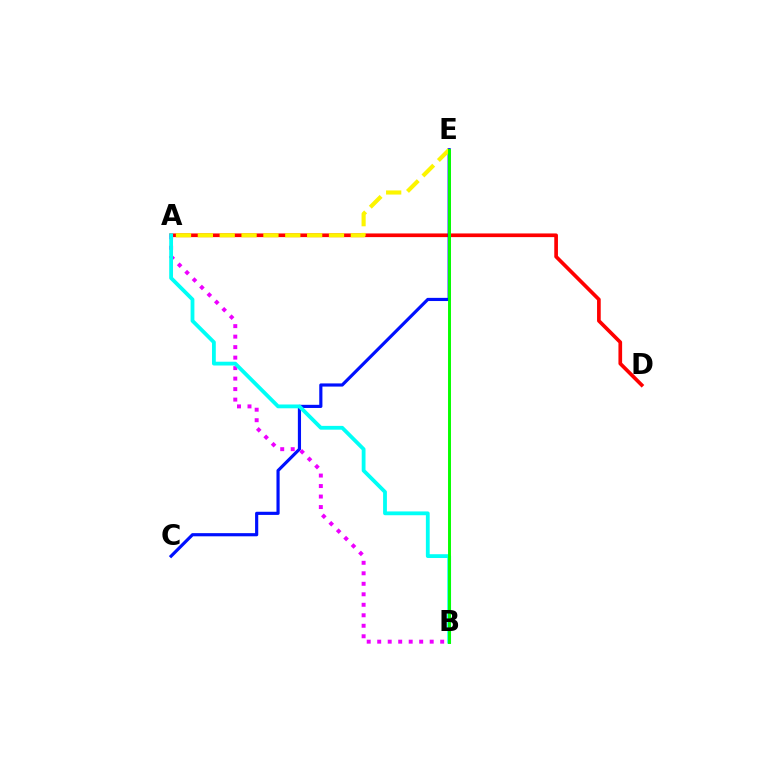{('A', 'D'): [{'color': '#ff0000', 'line_style': 'solid', 'thickness': 2.65}], ('C', 'E'): [{'color': '#0010ff', 'line_style': 'solid', 'thickness': 2.28}], ('A', 'B'): [{'color': '#ee00ff', 'line_style': 'dotted', 'thickness': 2.85}, {'color': '#00fff6', 'line_style': 'solid', 'thickness': 2.74}], ('A', 'E'): [{'color': '#fcf500', 'line_style': 'dashed', 'thickness': 2.97}], ('B', 'E'): [{'color': '#08ff00', 'line_style': 'solid', 'thickness': 2.12}]}